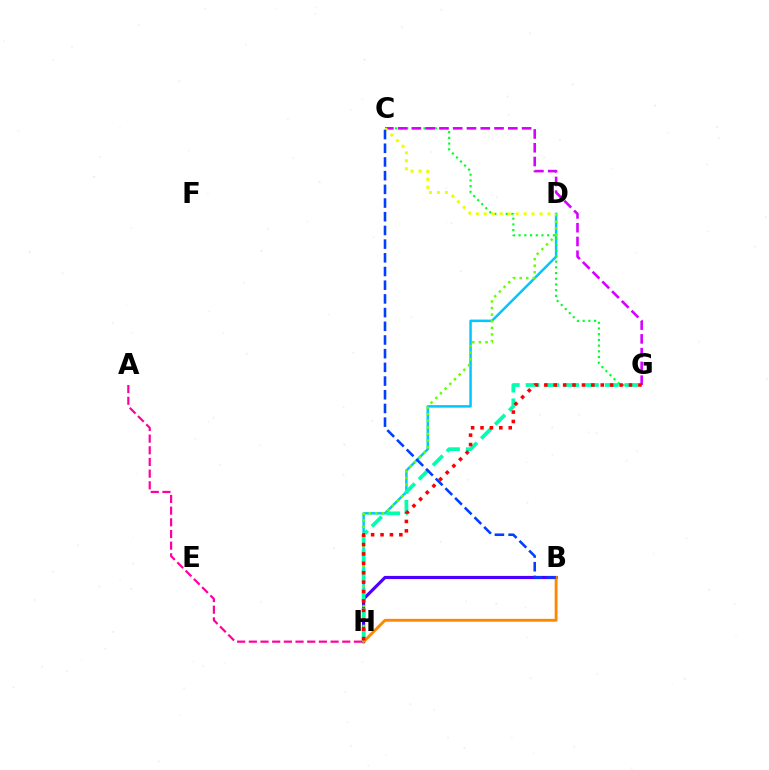{('D', 'H'): [{'color': '#00c7ff', 'line_style': 'solid', 'thickness': 1.8}, {'color': '#66ff00', 'line_style': 'dotted', 'thickness': 1.79}], ('C', 'G'): [{'color': '#00ff27', 'line_style': 'dotted', 'thickness': 1.55}, {'color': '#d600ff', 'line_style': 'dashed', 'thickness': 1.87}], ('B', 'H'): [{'color': '#4f00ff', 'line_style': 'solid', 'thickness': 2.28}, {'color': '#ff8800', 'line_style': 'solid', 'thickness': 2.07}], ('G', 'H'): [{'color': '#00ffaf', 'line_style': 'dashed', 'thickness': 2.69}, {'color': '#ff0000', 'line_style': 'dotted', 'thickness': 2.56}], ('A', 'H'): [{'color': '#ff00a0', 'line_style': 'dashed', 'thickness': 1.59}], ('C', 'D'): [{'color': '#eeff00', 'line_style': 'dotted', 'thickness': 2.16}], ('B', 'C'): [{'color': '#003fff', 'line_style': 'dashed', 'thickness': 1.86}]}